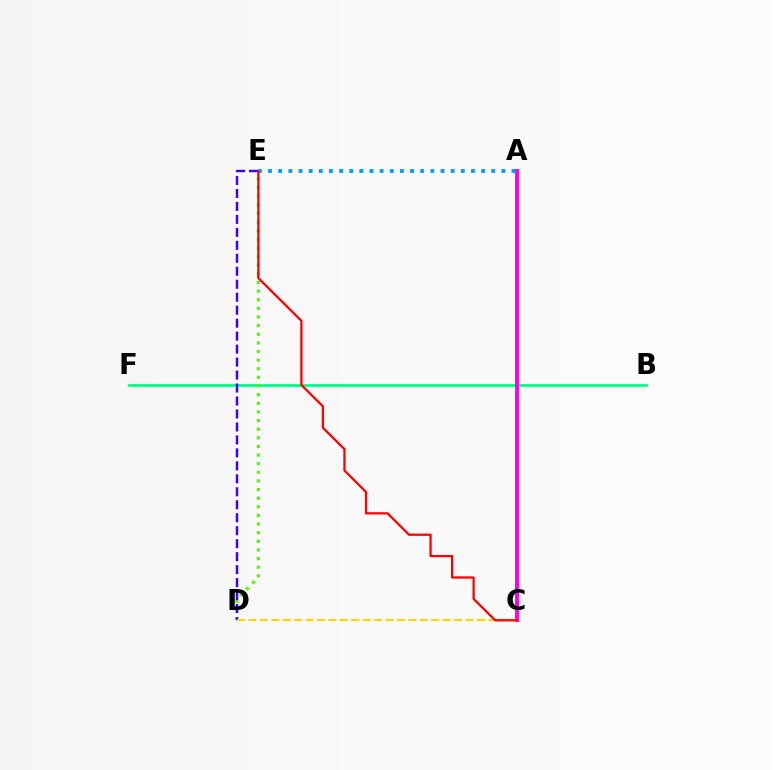{('B', 'F'): [{'color': '#00ff86', 'line_style': 'solid', 'thickness': 2.0}], ('D', 'E'): [{'color': '#4fff00', 'line_style': 'dotted', 'thickness': 2.34}, {'color': '#3700ff', 'line_style': 'dashed', 'thickness': 1.76}], ('A', 'C'): [{'color': '#ff00ed', 'line_style': 'solid', 'thickness': 2.84}], ('C', 'D'): [{'color': '#ffd500', 'line_style': 'dashed', 'thickness': 1.55}], ('A', 'E'): [{'color': '#009eff', 'line_style': 'dotted', 'thickness': 2.76}], ('C', 'E'): [{'color': '#ff0000', 'line_style': 'solid', 'thickness': 1.63}]}